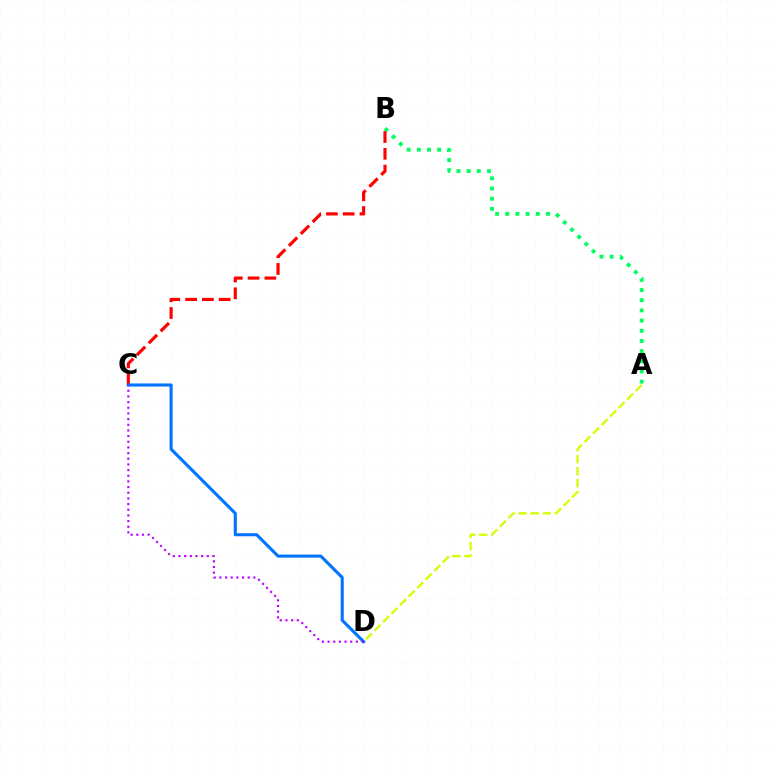{('A', 'B'): [{'color': '#00ff5c', 'line_style': 'dotted', 'thickness': 2.76}], ('A', 'D'): [{'color': '#d1ff00', 'line_style': 'dashed', 'thickness': 1.64}], ('B', 'C'): [{'color': '#ff0000', 'line_style': 'dashed', 'thickness': 2.28}], ('C', 'D'): [{'color': '#0074ff', 'line_style': 'solid', 'thickness': 2.22}, {'color': '#b900ff', 'line_style': 'dotted', 'thickness': 1.54}]}